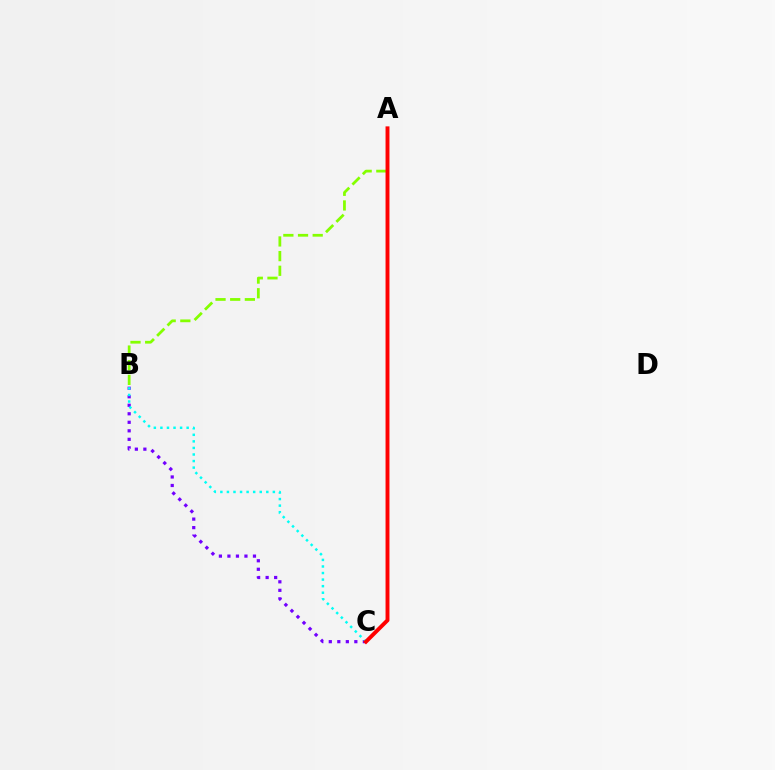{('A', 'B'): [{'color': '#84ff00', 'line_style': 'dashed', 'thickness': 1.99}], ('B', 'C'): [{'color': '#7200ff', 'line_style': 'dotted', 'thickness': 2.31}, {'color': '#00fff6', 'line_style': 'dotted', 'thickness': 1.78}], ('A', 'C'): [{'color': '#ff0000', 'line_style': 'solid', 'thickness': 2.82}]}